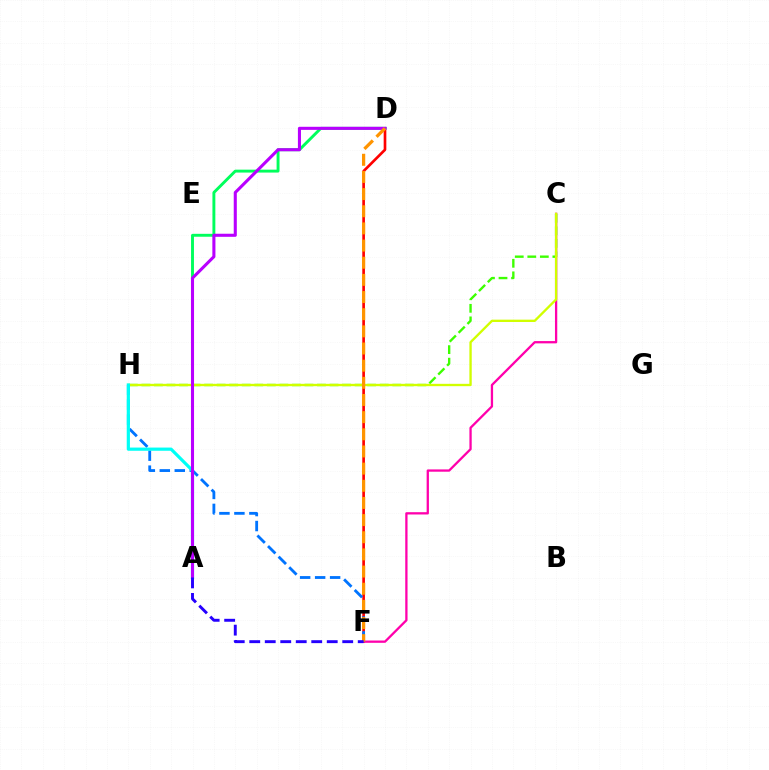{('D', 'F'): [{'color': '#ff0000', 'line_style': 'solid', 'thickness': 1.92}, {'color': '#ff9400', 'line_style': 'dashed', 'thickness': 2.33}], ('A', 'D'): [{'color': '#00ff5c', 'line_style': 'solid', 'thickness': 2.1}, {'color': '#b900ff', 'line_style': 'solid', 'thickness': 2.22}], ('C', 'F'): [{'color': '#ff00ac', 'line_style': 'solid', 'thickness': 1.65}], ('C', 'H'): [{'color': '#3dff00', 'line_style': 'dashed', 'thickness': 1.7}, {'color': '#d1ff00', 'line_style': 'solid', 'thickness': 1.69}], ('F', 'H'): [{'color': '#0074ff', 'line_style': 'dashed', 'thickness': 2.03}], ('A', 'H'): [{'color': '#00fff6', 'line_style': 'solid', 'thickness': 2.3}], ('A', 'F'): [{'color': '#2500ff', 'line_style': 'dashed', 'thickness': 2.11}]}